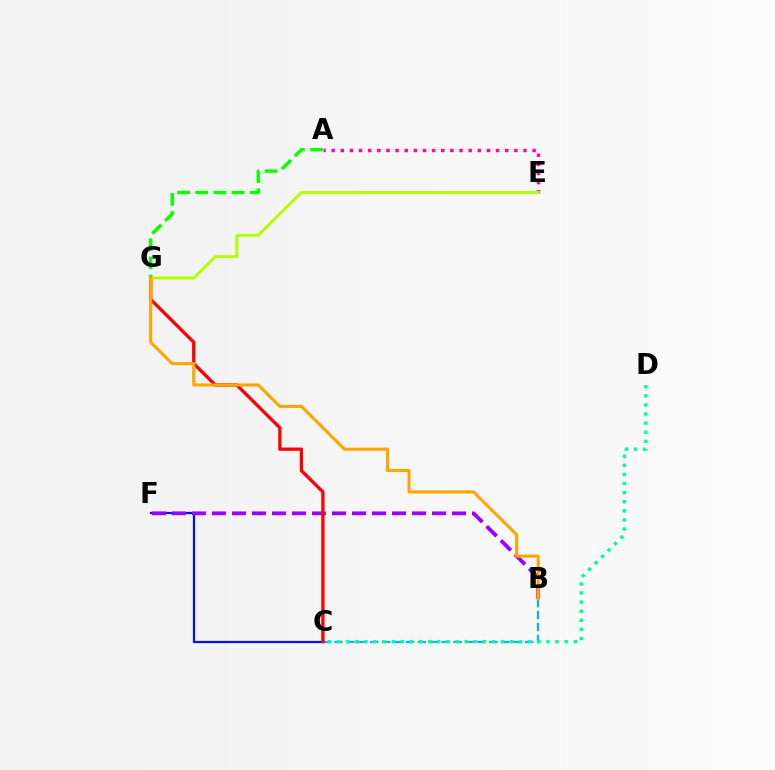{('A', 'G'): [{'color': '#08ff00', 'line_style': 'dashed', 'thickness': 2.46}], ('C', 'F'): [{'color': '#0010ff', 'line_style': 'solid', 'thickness': 1.61}], ('B', 'F'): [{'color': '#9b00ff', 'line_style': 'dashed', 'thickness': 2.72}], ('A', 'E'): [{'color': '#ff00bd', 'line_style': 'dotted', 'thickness': 2.48}], ('B', 'C'): [{'color': '#00b5ff', 'line_style': 'dashed', 'thickness': 1.62}], ('C', 'G'): [{'color': '#ff0000', 'line_style': 'solid', 'thickness': 2.37}], ('C', 'D'): [{'color': '#00ff9d', 'line_style': 'dotted', 'thickness': 2.47}], ('E', 'G'): [{'color': '#b3ff00', 'line_style': 'solid', 'thickness': 2.12}], ('B', 'G'): [{'color': '#ffa500', 'line_style': 'solid', 'thickness': 2.22}]}